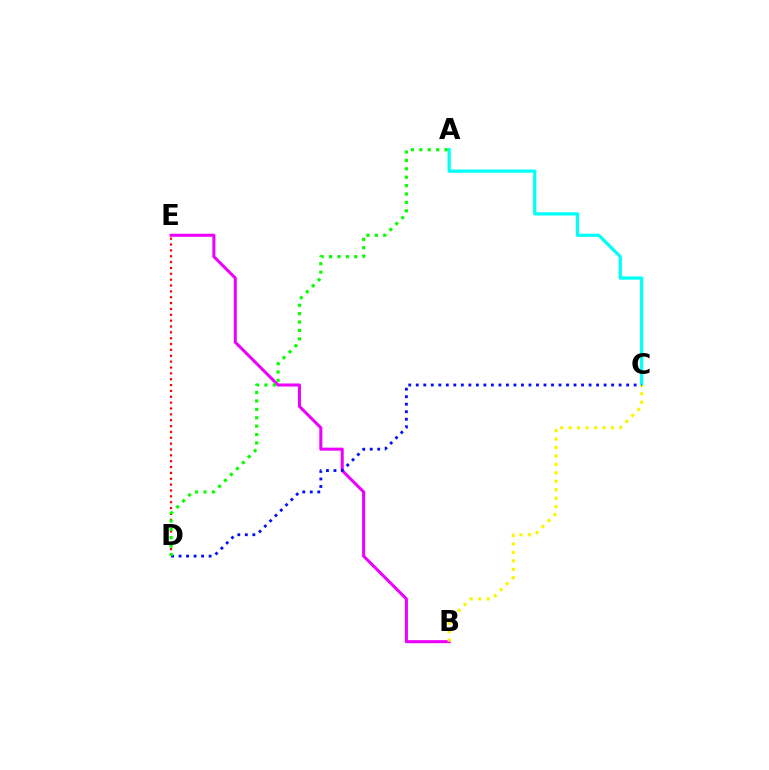{('B', 'E'): [{'color': '#ee00ff', 'line_style': 'solid', 'thickness': 2.19}], ('D', 'E'): [{'color': '#ff0000', 'line_style': 'dotted', 'thickness': 1.59}], ('A', 'C'): [{'color': '#00fff6', 'line_style': 'solid', 'thickness': 2.32}], ('B', 'C'): [{'color': '#fcf500', 'line_style': 'dotted', 'thickness': 2.3}], ('C', 'D'): [{'color': '#0010ff', 'line_style': 'dotted', 'thickness': 2.04}], ('A', 'D'): [{'color': '#08ff00', 'line_style': 'dotted', 'thickness': 2.28}]}